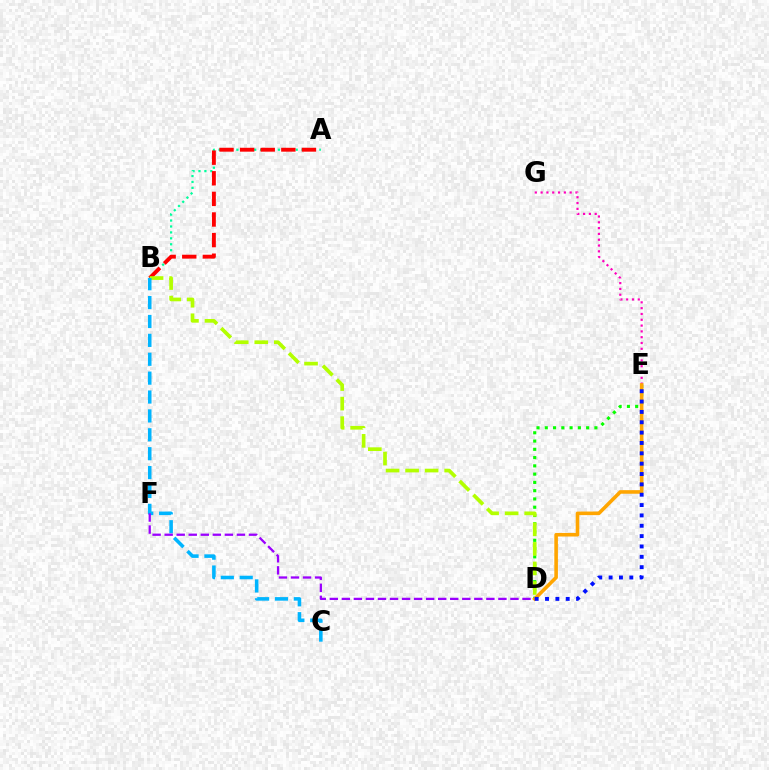{('D', 'E'): [{'color': '#08ff00', 'line_style': 'dotted', 'thickness': 2.25}, {'color': '#ffa500', 'line_style': 'solid', 'thickness': 2.58}, {'color': '#0010ff', 'line_style': 'dotted', 'thickness': 2.81}], ('E', 'G'): [{'color': '#ff00bd', 'line_style': 'dotted', 'thickness': 1.58}], ('A', 'B'): [{'color': '#00ff9d', 'line_style': 'dotted', 'thickness': 1.61}, {'color': '#ff0000', 'line_style': 'dashed', 'thickness': 2.8}], ('B', 'D'): [{'color': '#b3ff00', 'line_style': 'dashed', 'thickness': 2.66}], ('B', 'C'): [{'color': '#00b5ff', 'line_style': 'dashed', 'thickness': 2.57}], ('D', 'F'): [{'color': '#9b00ff', 'line_style': 'dashed', 'thickness': 1.64}]}